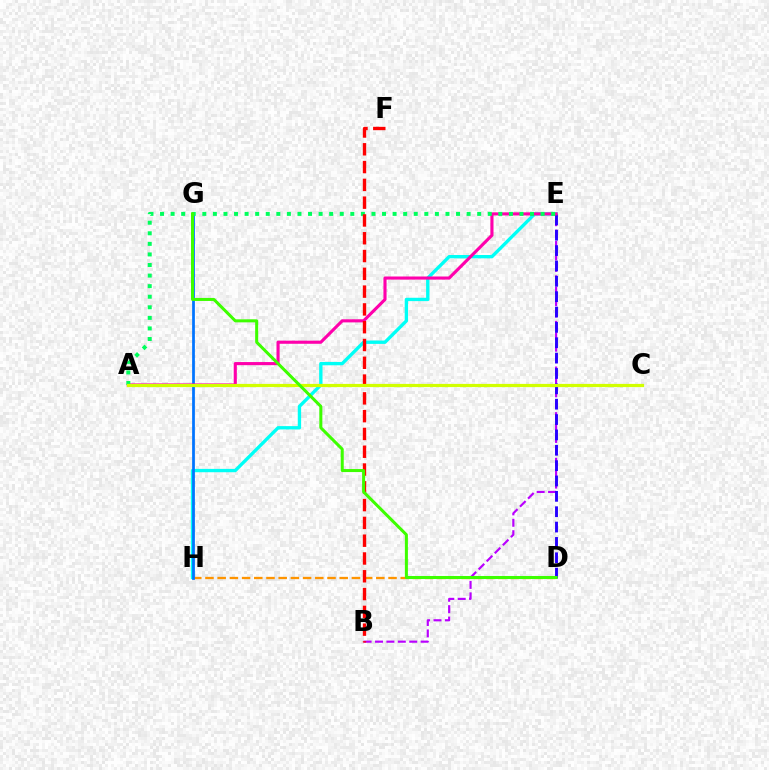{('D', 'H'): [{'color': '#ff9400', 'line_style': 'dashed', 'thickness': 1.66}], ('E', 'H'): [{'color': '#00fff6', 'line_style': 'solid', 'thickness': 2.4}], ('G', 'H'): [{'color': '#0074ff', 'line_style': 'solid', 'thickness': 1.98}], ('B', 'E'): [{'color': '#b900ff', 'line_style': 'dashed', 'thickness': 1.55}], ('D', 'E'): [{'color': '#2500ff', 'line_style': 'dashed', 'thickness': 2.09}], ('A', 'E'): [{'color': '#ff00ac', 'line_style': 'solid', 'thickness': 2.24}, {'color': '#00ff5c', 'line_style': 'dotted', 'thickness': 2.87}], ('B', 'F'): [{'color': '#ff0000', 'line_style': 'dashed', 'thickness': 2.42}], ('A', 'C'): [{'color': '#d1ff00', 'line_style': 'solid', 'thickness': 2.31}], ('D', 'G'): [{'color': '#3dff00', 'line_style': 'solid', 'thickness': 2.18}]}